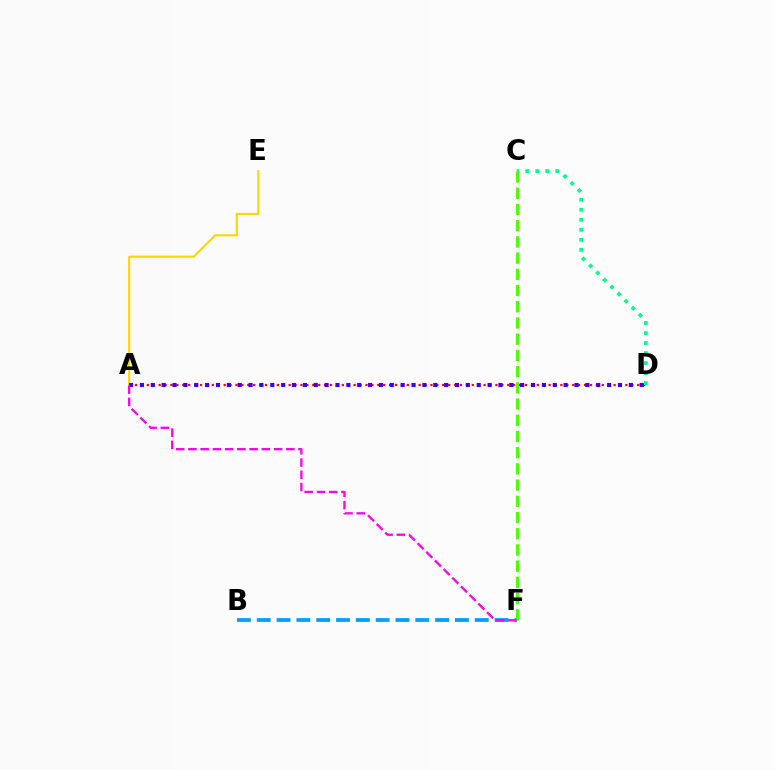{('A', 'E'): [{'color': '#ffd500', 'line_style': 'solid', 'thickness': 1.52}], ('A', 'D'): [{'color': '#ff0000', 'line_style': 'dotted', 'thickness': 1.61}, {'color': '#3700ff', 'line_style': 'dotted', 'thickness': 2.95}], ('C', 'D'): [{'color': '#00ff86', 'line_style': 'dotted', 'thickness': 2.72}], ('B', 'F'): [{'color': '#009eff', 'line_style': 'dashed', 'thickness': 2.69}], ('C', 'F'): [{'color': '#4fff00', 'line_style': 'dashed', 'thickness': 2.2}], ('A', 'F'): [{'color': '#ff00ed', 'line_style': 'dashed', 'thickness': 1.66}]}